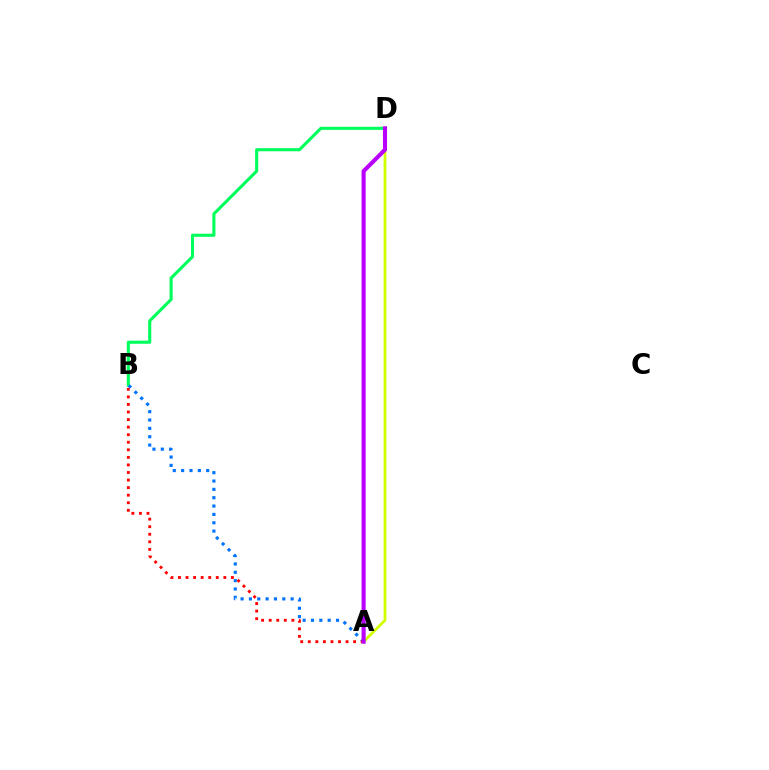{('B', 'D'): [{'color': '#00ff5c', 'line_style': 'solid', 'thickness': 2.23}], ('A', 'B'): [{'color': '#0074ff', 'line_style': 'dotted', 'thickness': 2.27}, {'color': '#ff0000', 'line_style': 'dotted', 'thickness': 2.05}], ('A', 'D'): [{'color': '#d1ff00', 'line_style': 'solid', 'thickness': 2.0}, {'color': '#b900ff', 'line_style': 'solid', 'thickness': 2.94}]}